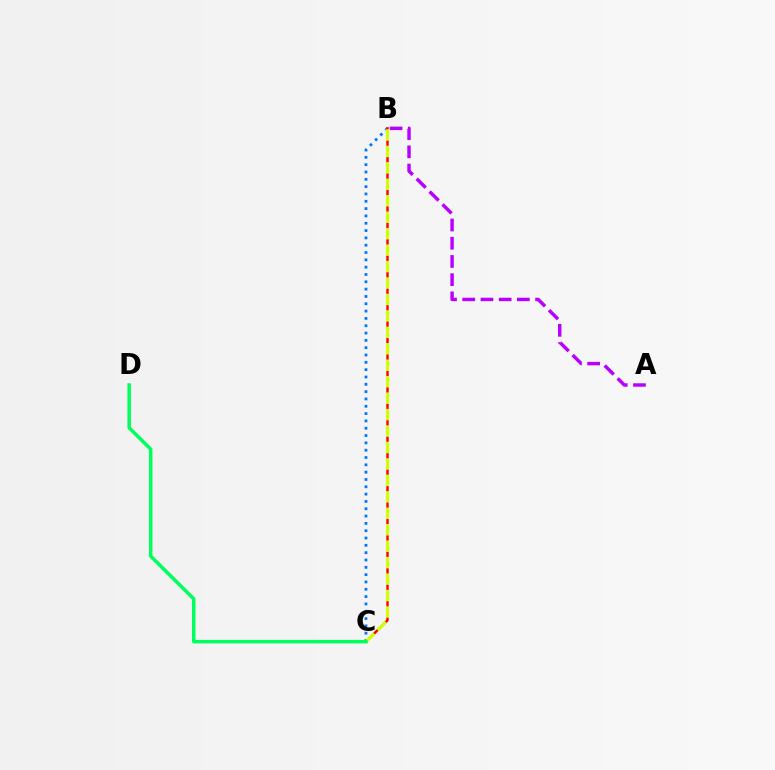{('A', 'B'): [{'color': '#b900ff', 'line_style': 'dashed', 'thickness': 2.47}], ('B', 'C'): [{'color': '#0074ff', 'line_style': 'dotted', 'thickness': 1.99}, {'color': '#ff0000', 'line_style': 'solid', 'thickness': 1.75}, {'color': '#d1ff00', 'line_style': 'dashed', 'thickness': 2.23}], ('C', 'D'): [{'color': '#00ff5c', 'line_style': 'solid', 'thickness': 2.51}]}